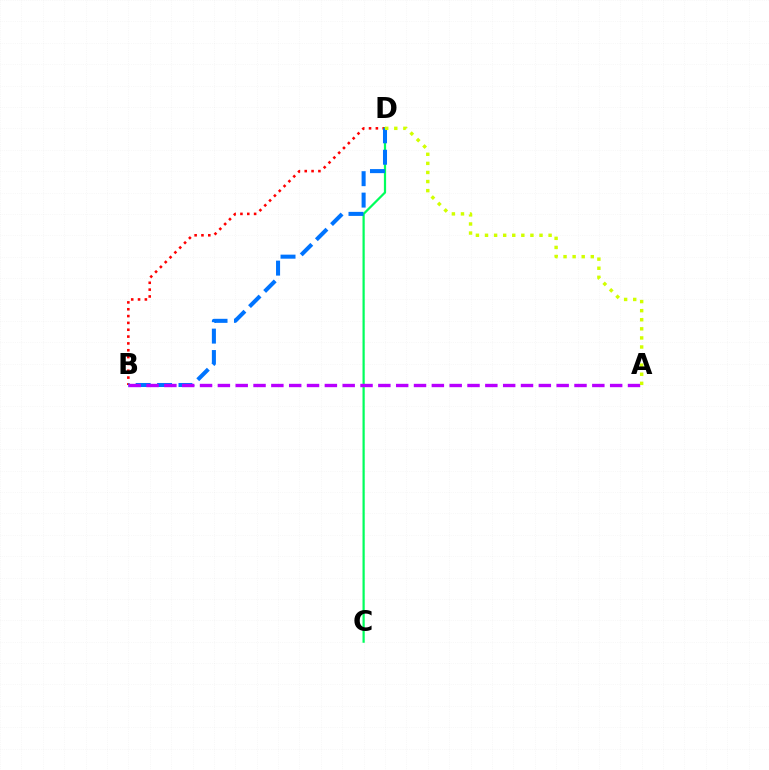{('B', 'D'): [{'color': '#ff0000', 'line_style': 'dotted', 'thickness': 1.86}, {'color': '#0074ff', 'line_style': 'dashed', 'thickness': 2.91}], ('C', 'D'): [{'color': '#00ff5c', 'line_style': 'solid', 'thickness': 1.6}], ('A', 'B'): [{'color': '#b900ff', 'line_style': 'dashed', 'thickness': 2.42}], ('A', 'D'): [{'color': '#d1ff00', 'line_style': 'dotted', 'thickness': 2.47}]}